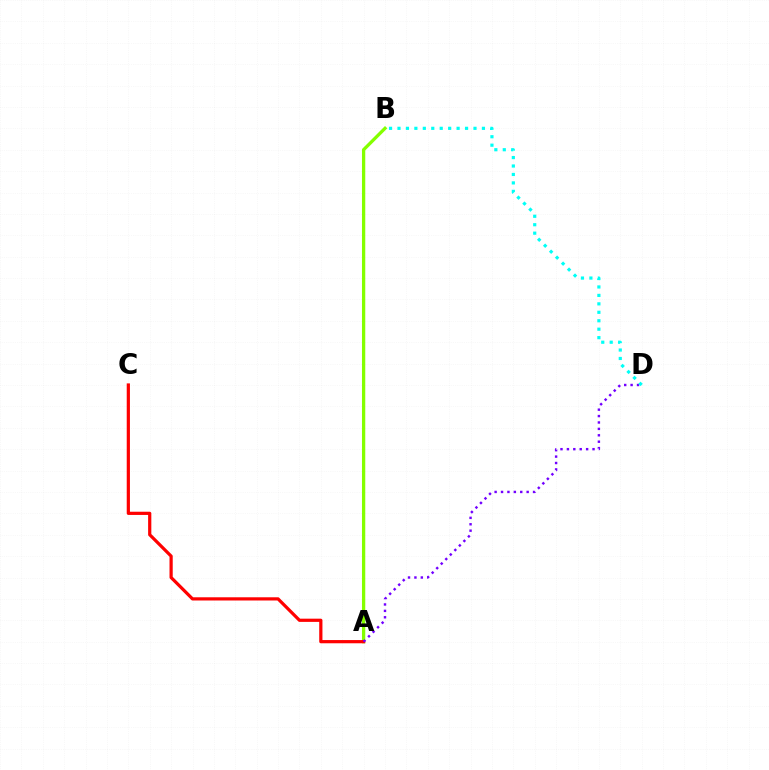{('A', 'B'): [{'color': '#84ff00', 'line_style': 'solid', 'thickness': 2.37}], ('A', 'C'): [{'color': '#ff0000', 'line_style': 'solid', 'thickness': 2.31}], ('A', 'D'): [{'color': '#7200ff', 'line_style': 'dotted', 'thickness': 1.74}], ('B', 'D'): [{'color': '#00fff6', 'line_style': 'dotted', 'thickness': 2.29}]}